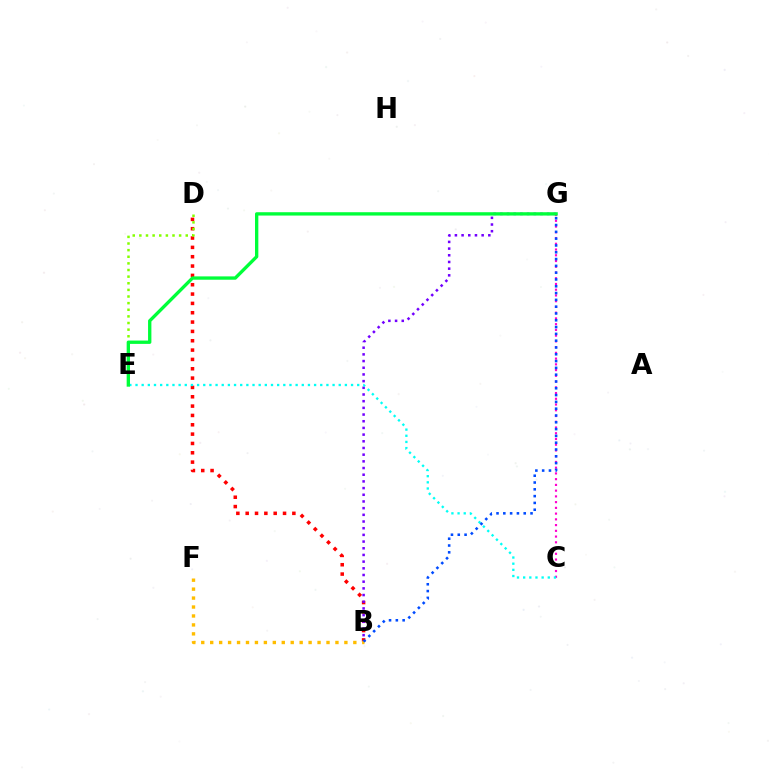{('B', 'D'): [{'color': '#ff0000', 'line_style': 'dotted', 'thickness': 2.54}], ('D', 'E'): [{'color': '#84ff00', 'line_style': 'dotted', 'thickness': 1.8}], ('B', 'G'): [{'color': '#7200ff', 'line_style': 'dotted', 'thickness': 1.82}, {'color': '#004bff', 'line_style': 'dotted', 'thickness': 1.85}], ('B', 'F'): [{'color': '#ffbd00', 'line_style': 'dotted', 'thickness': 2.43}], ('C', 'G'): [{'color': '#ff00cf', 'line_style': 'dotted', 'thickness': 1.56}], ('C', 'E'): [{'color': '#00fff6', 'line_style': 'dotted', 'thickness': 1.67}], ('E', 'G'): [{'color': '#00ff39', 'line_style': 'solid', 'thickness': 2.4}]}